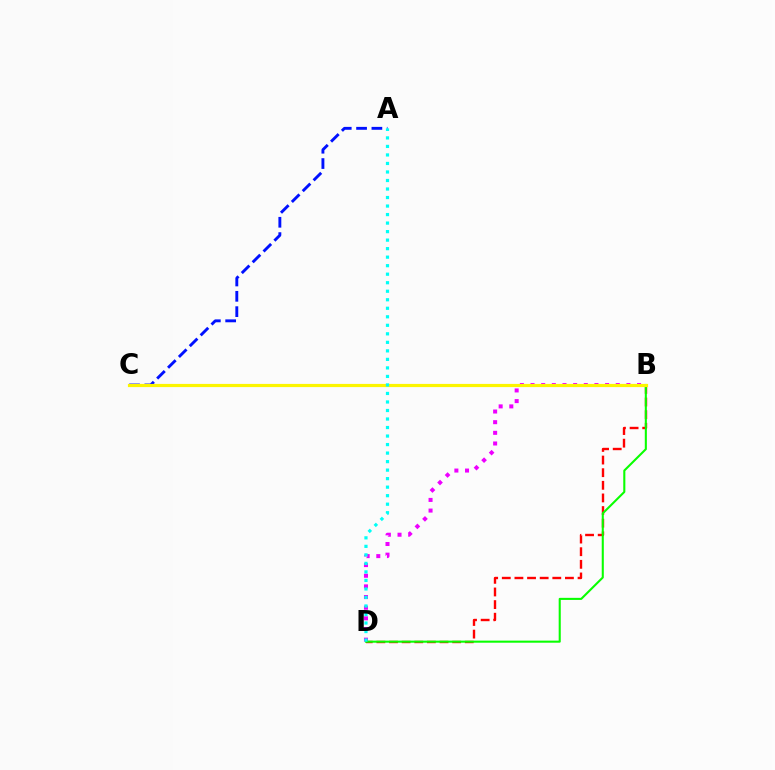{('B', 'D'): [{'color': '#ee00ff', 'line_style': 'dotted', 'thickness': 2.89}, {'color': '#ff0000', 'line_style': 'dashed', 'thickness': 1.72}, {'color': '#08ff00', 'line_style': 'solid', 'thickness': 1.5}], ('A', 'C'): [{'color': '#0010ff', 'line_style': 'dashed', 'thickness': 2.08}], ('B', 'C'): [{'color': '#fcf500', 'line_style': 'solid', 'thickness': 2.29}], ('A', 'D'): [{'color': '#00fff6', 'line_style': 'dotted', 'thickness': 2.31}]}